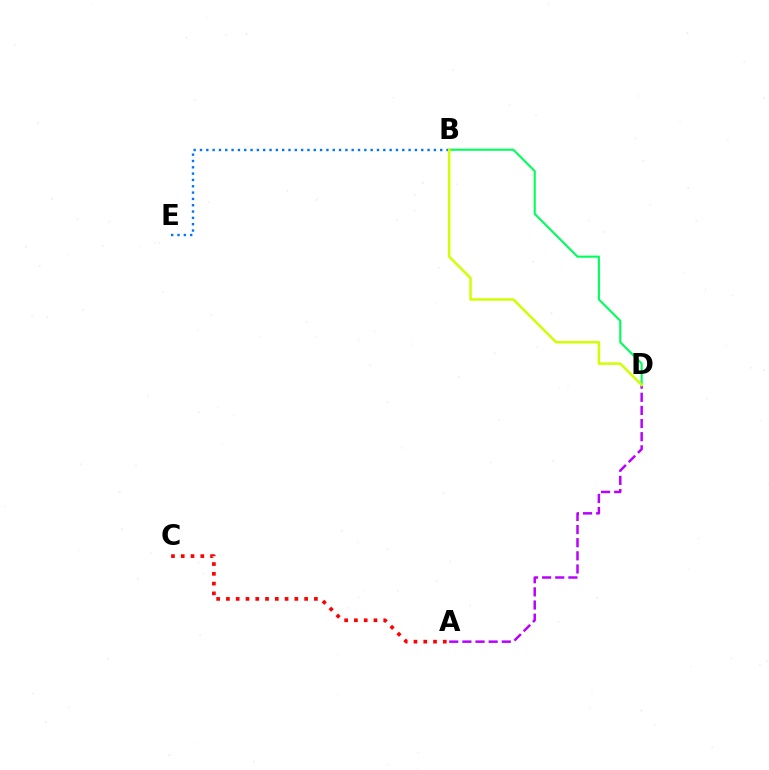{('A', 'D'): [{'color': '#b900ff', 'line_style': 'dashed', 'thickness': 1.78}], ('A', 'C'): [{'color': '#ff0000', 'line_style': 'dotted', 'thickness': 2.66}], ('B', 'D'): [{'color': '#00ff5c', 'line_style': 'solid', 'thickness': 1.52}, {'color': '#d1ff00', 'line_style': 'solid', 'thickness': 1.79}], ('B', 'E'): [{'color': '#0074ff', 'line_style': 'dotted', 'thickness': 1.72}]}